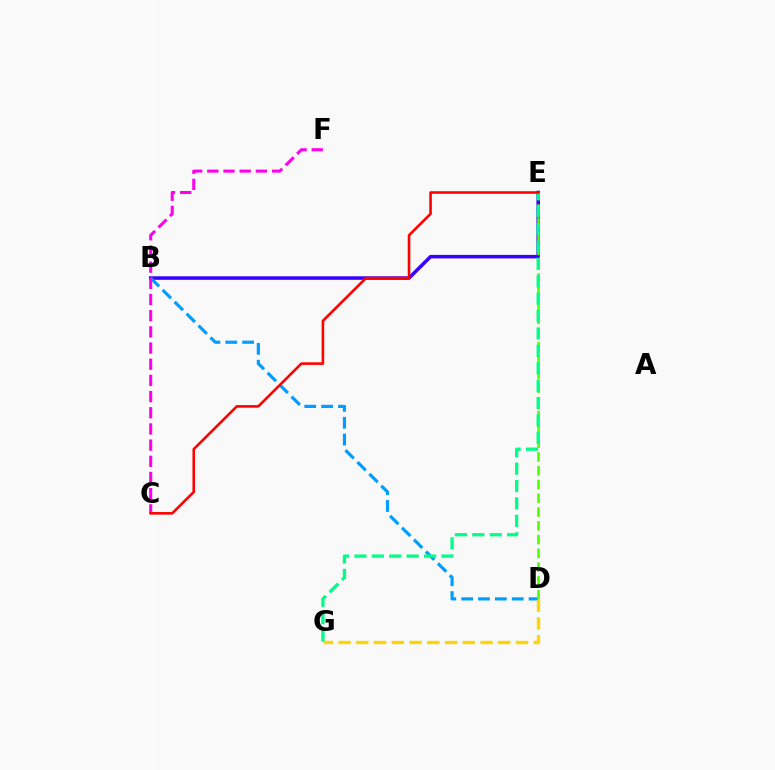{('B', 'E'): [{'color': '#3700ff', 'line_style': 'solid', 'thickness': 2.54}], ('B', 'D'): [{'color': '#009eff', 'line_style': 'dashed', 'thickness': 2.29}], ('D', 'G'): [{'color': '#ffd500', 'line_style': 'dashed', 'thickness': 2.41}], ('D', 'E'): [{'color': '#4fff00', 'line_style': 'dashed', 'thickness': 1.87}], ('E', 'G'): [{'color': '#00ff86', 'line_style': 'dashed', 'thickness': 2.36}], ('C', 'F'): [{'color': '#ff00ed', 'line_style': 'dashed', 'thickness': 2.2}], ('C', 'E'): [{'color': '#ff0000', 'line_style': 'solid', 'thickness': 1.87}]}